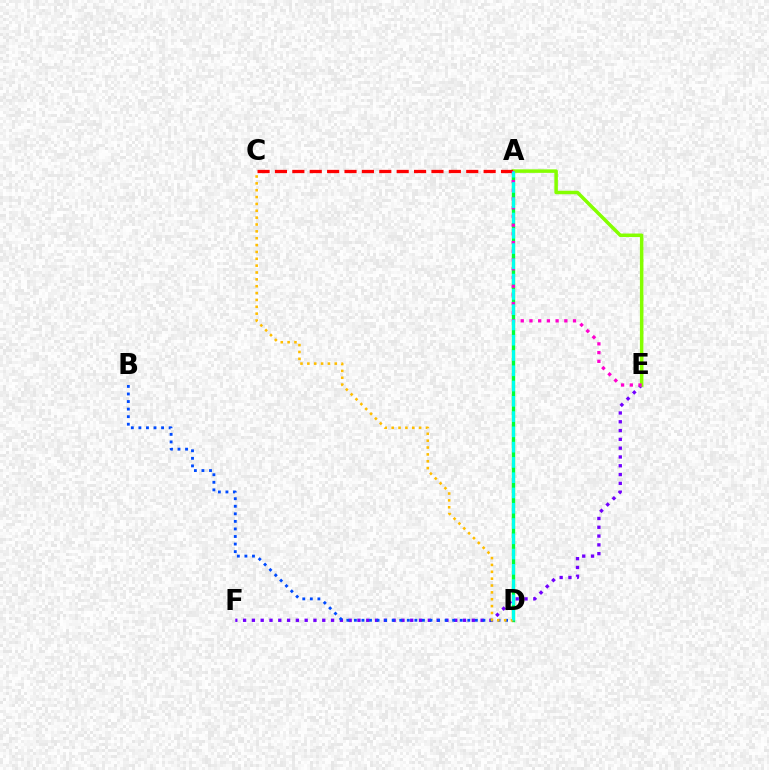{('A', 'D'): [{'color': '#00ff39', 'line_style': 'solid', 'thickness': 2.43}, {'color': '#00fff6', 'line_style': 'dashed', 'thickness': 2.08}], ('E', 'F'): [{'color': '#7200ff', 'line_style': 'dotted', 'thickness': 2.39}], ('A', 'E'): [{'color': '#84ff00', 'line_style': 'solid', 'thickness': 2.52}, {'color': '#ff00cf', 'line_style': 'dotted', 'thickness': 2.37}], ('B', 'D'): [{'color': '#004bff', 'line_style': 'dotted', 'thickness': 2.05}], ('C', 'D'): [{'color': '#ffbd00', 'line_style': 'dotted', 'thickness': 1.86}], ('A', 'C'): [{'color': '#ff0000', 'line_style': 'dashed', 'thickness': 2.36}]}